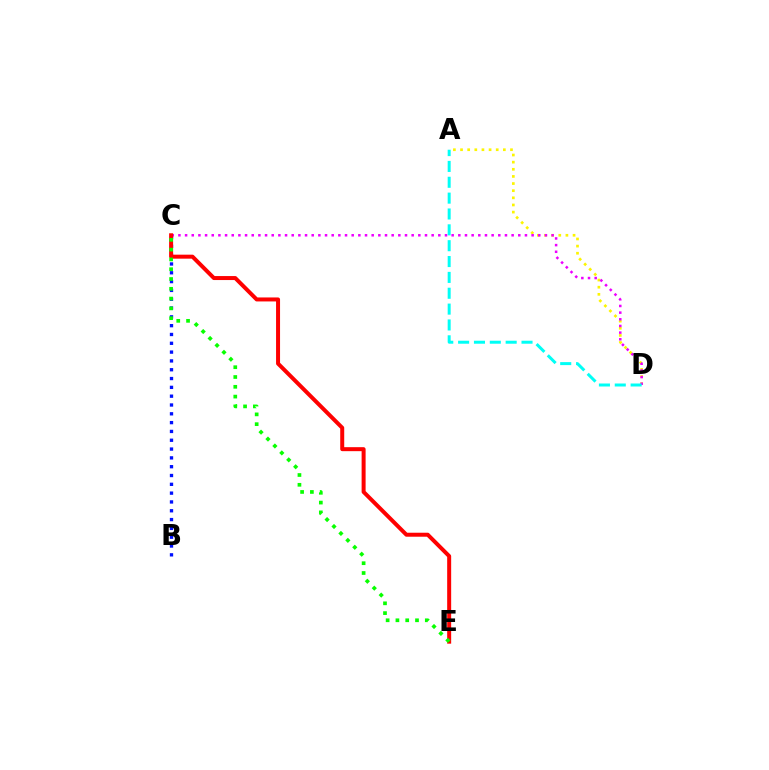{('B', 'C'): [{'color': '#0010ff', 'line_style': 'dotted', 'thickness': 2.39}], ('A', 'D'): [{'color': '#fcf500', 'line_style': 'dotted', 'thickness': 1.94}, {'color': '#00fff6', 'line_style': 'dashed', 'thickness': 2.15}], ('C', 'D'): [{'color': '#ee00ff', 'line_style': 'dotted', 'thickness': 1.81}], ('C', 'E'): [{'color': '#ff0000', 'line_style': 'solid', 'thickness': 2.87}, {'color': '#08ff00', 'line_style': 'dotted', 'thickness': 2.66}]}